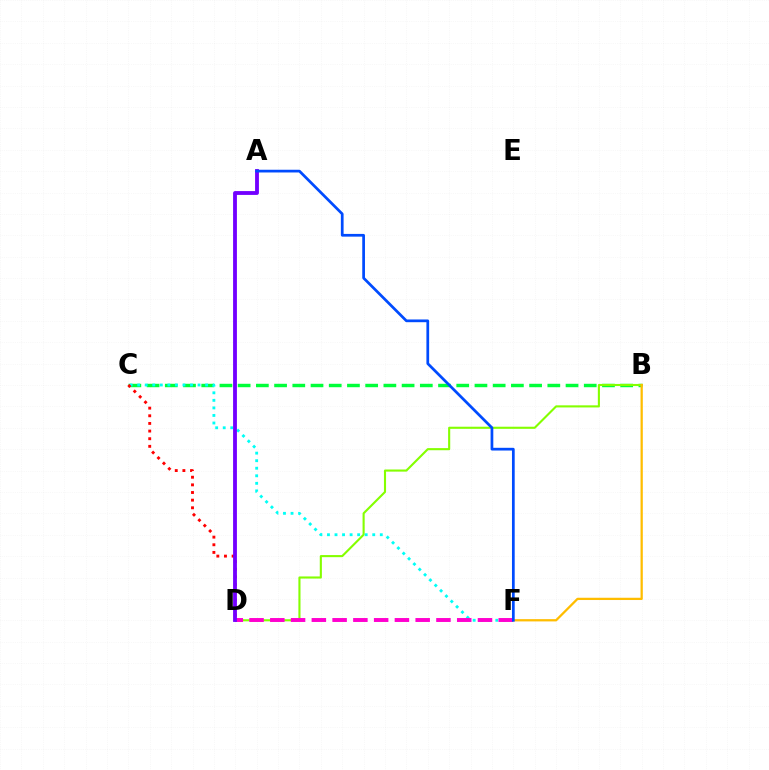{('B', 'C'): [{'color': '#00ff39', 'line_style': 'dashed', 'thickness': 2.47}], ('B', 'D'): [{'color': '#84ff00', 'line_style': 'solid', 'thickness': 1.52}], ('B', 'F'): [{'color': '#ffbd00', 'line_style': 'solid', 'thickness': 1.63}], ('C', 'F'): [{'color': '#00fff6', 'line_style': 'dotted', 'thickness': 2.05}], ('C', 'D'): [{'color': '#ff0000', 'line_style': 'dotted', 'thickness': 2.08}], ('D', 'F'): [{'color': '#ff00cf', 'line_style': 'dashed', 'thickness': 2.82}], ('A', 'D'): [{'color': '#7200ff', 'line_style': 'solid', 'thickness': 2.76}], ('A', 'F'): [{'color': '#004bff', 'line_style': 'solid', 'thickness': 1.96}]}